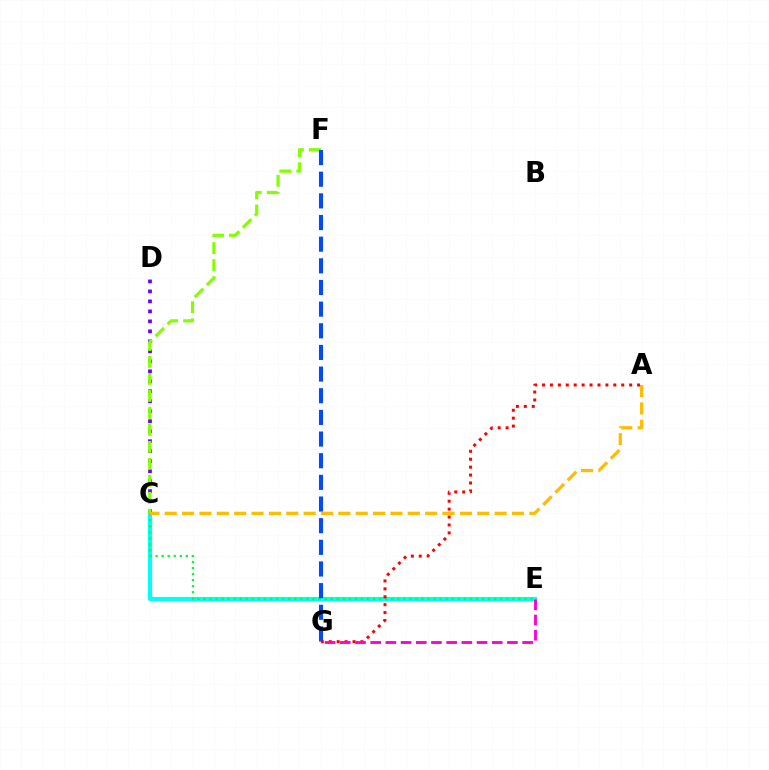{('C', 'E'): [{'color': '#00fff6', 'line_style': 'solid', 'thickness': 2.99}, {'color': '#00ff39', 'line_style': 'dotted', 'thickness': 1.65}], ('C', 'D'): [{'color': '#7200ff', 'line_style': 'dotted', 'thickness': 2.71}], ('C', 'F'): [{'color': '#84ff00', 'line_style': 'dashed', 'thickness': 2.31}], ('A', 'C'): [{'color': '#ffbd00', 'line_style': 'dashed', 'thickness': 2.36}], ('F', 'G'): [{'color': '#004bff', 'line_style': 'dashed', 'thickness': 2.94}], ('A', 'G'): [{'color': '#ff0000', 'line_style': 'dotted', 'thickness': 2.15}], ('E', 'G'): [{'color': '#ff00cf', 'line_style': 'dashed', 'thickness': 2.06}]}